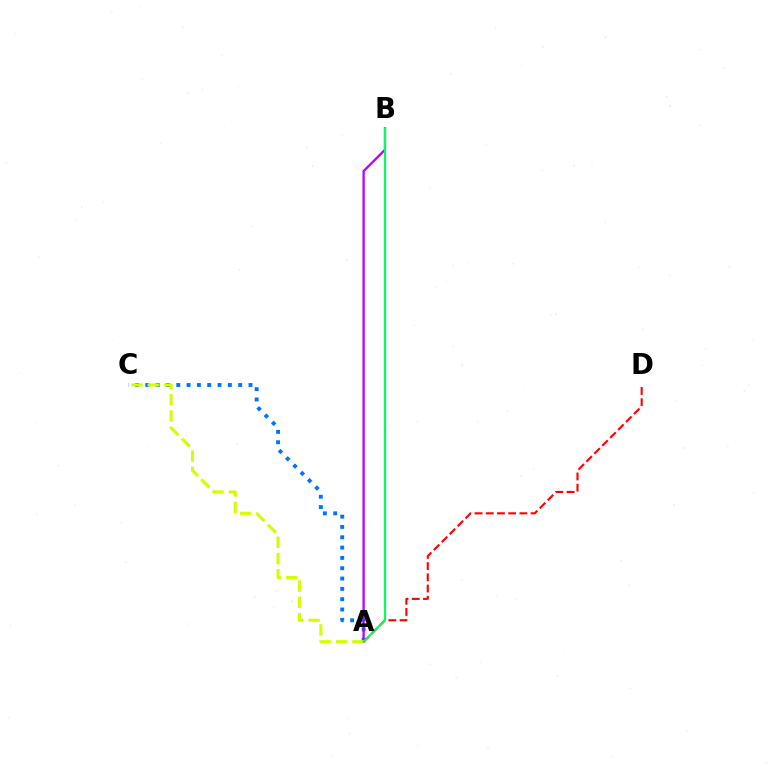{('A', 'C'): [{'color': '#0074ff', 'line_style': 'dotted', 'thickness': 2.8}, {'color': '#d1ff00', 'line_style': 'dashed', 'thickness': 2.21}], ('A', 'B'): [{'color': '#b900ff', 'line_style': 'solid', 'thickness': 1.65}, {'color': '#00ff5c', 'line_style': 'solid', 'thickness': 1.54}], ('A', 'D'): [{'color': '#ff0000', 'line_style': 'dashed', 'thickness': 1.52}]}